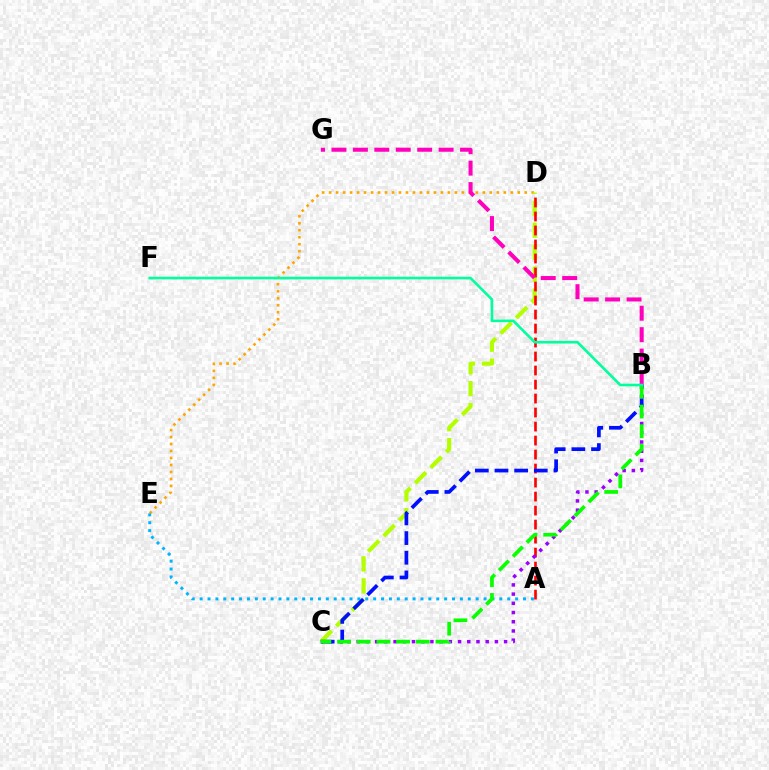{('D', 'E'): [{'color': '#ffa500', 'line_style': 'dotted', 'thickness': 1.9}], ('C', 'D'): [{'color': '#b3ff00', 'line_style': 'dashed', 'thickness': 2.98}], ('A', 'D'): [{'color': '#ff0000', 'line_style': 'dashed', 'thickness': 1.9}], ('A', 'E'): [{'color': '#00b5ff', 'line_style': 'dotted', 'thickness': 2.14}], ('B', 'C'): [{'color': '#9b00ff', 'line_style': 'dotted', 'thickness': 2.5}, {'color': '#0010ff', 'line_style': 'dashed', 'thickness': 2.67}, {'color': '#08ff00', 'line_style': 'dashed', 'thickness': 2.67}], ('B', 'G'): [{'color': '#ff00bd', 'line_style': 'dashed', 'thickness': 2.91}], ('B', 'F'): [{'color': '#00ff9d', 'line_style': 'solid', 'thickness': 1.87}]}